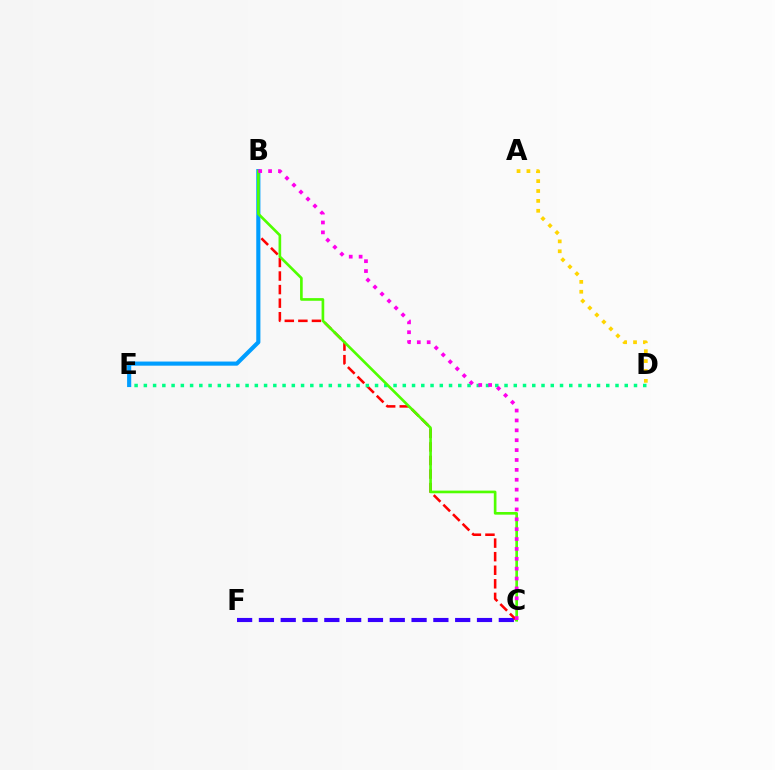{('C', 'F'): [{'color': '#3700ff', 'line_style': 'dashed', 'thickness': 2.96}], ('B', 'C'): [{'color': '#ff0000', 'line_style': 'dashed', 'thickness': 1.84}, {'color': '#4fff00', 'line_style': 'solid', 'thickness': 1.91}, {'color': '#ff00ed', 'line_style': 'dotted', 'thickness': 2.69}], ('D', 'E'): [{'color': '#00ff86', 'line_style': 'dotted', 'thickness': 2.51}], ('A', 'D'): [{'color': '#ffd500', 'line_style': 'dotted', 'thickness': 2.69}], ('B', 'E'): [{'color': '#009eff', 'line_style': 'solid', 'thickness': 2.98}]}